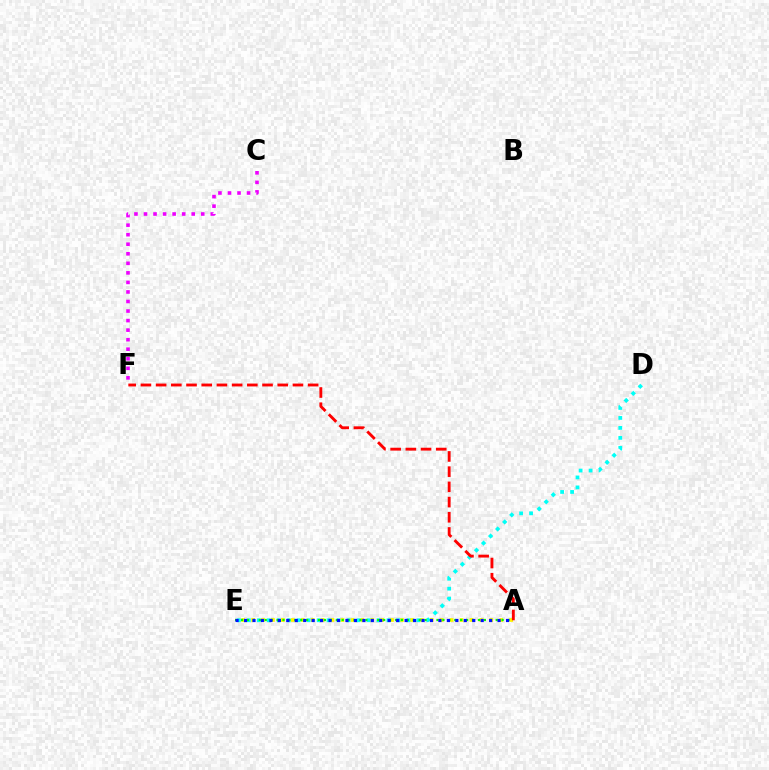{('A', 'E'): [{'color': '#fcf500', 'line_style': 'dotted', 'thickness': 2.7}, {'color': '#08ff00', 'line_style': 'dotted', 'thickness': 1.61}, {'color': '#0010ff', 'line_style': 'dotted', 'thickness': 2.3}], ('D', 'E'): [{'color': '#00fff6', 'line_style': 'dotted', 'thickness': 2.71}], ('C', 'F'): [{'color': '#ee00ff', 'line_style': 'dotted', 'thickness': 2.59}], ('A', 'F'): [{'color': '#ff0000', 'line_style': 'dashed', 'thickness': 2.07}]}